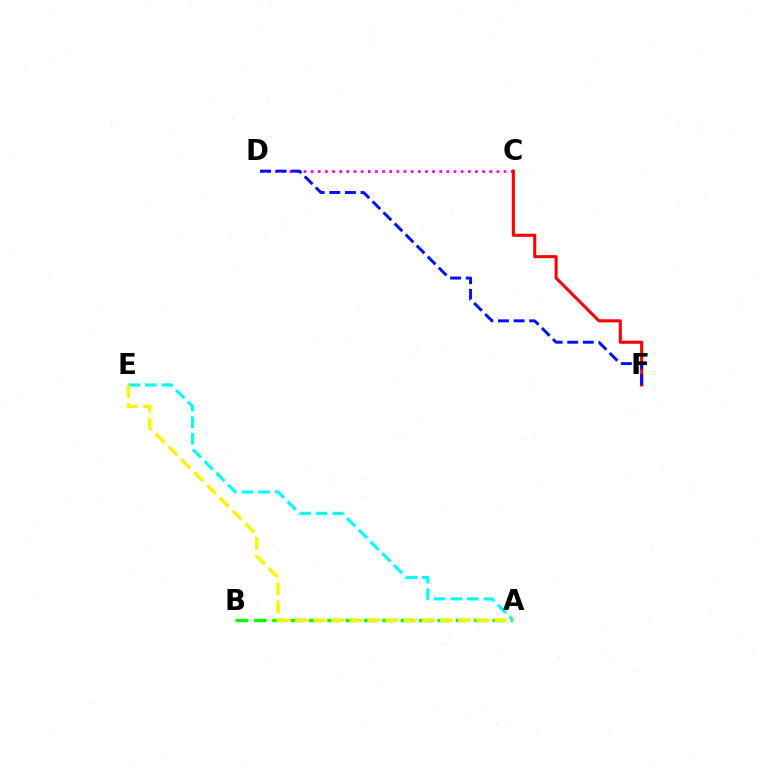{('C', 'D'): [{'color': '#ee00ff', 'line_style': 'dotted', 'thickness': 1.94}], ('A', 'B'): [{'color': '#08ff00', 'line_style': 'dashed', 'thickness': 2.49}], ('A', 'E'): [{'color': '#00fff6', 'line_style': 'dashed', 'thickness': 2.26}, {'color': '#fcf500', 'line_style': 'dashed', 'thickness': 2.46}], ('C', 'F'): [{'color': '#ff0000', 'line_style': 'solid', 'thickness': 2.22}], ('D', 'F'): [{'color': '#0010ff', 'line_style': 'dashed', 'thickness': 2.12}]}